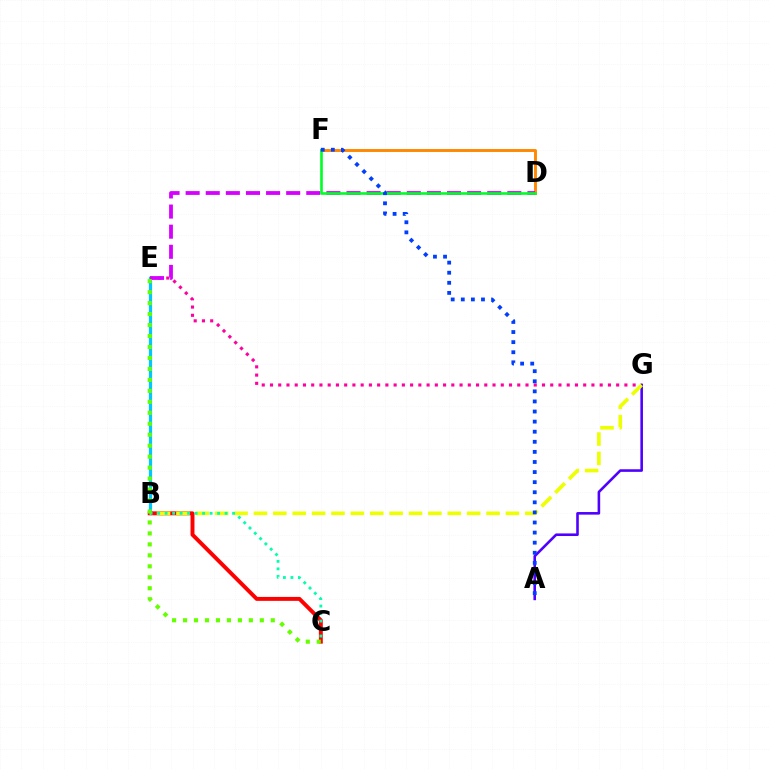{('E', 'G'): [{'color': '#ff00a0', 'line_style': 'dotted', 'thickness': 2.24}], ('B', 'E'): [{'color': '#00c7ff', 'line_style': 'solid', 'thickness': 2.3}], ('B', 'C'): [{'color': '#ff0000', 'line_style': 'solid', 'thickness': 2.83}, {'color': '#00ffaf', 'line_style': 'dotted', 'thickness': 2.04}], ('D', 'F'): [{'color': '#ff8800', 'line_style': 'solid', 'thickness': 2.09}, {'color': '#00ff27', 'line_style': 'solid', 'thickness': 1.9}], ('A', 'G'): [{'color': '#4f00ff', 'line_style': 'solid', 'thickness': 1.87}], ('D', 'E'): [{'color': '#d600ff', 'line_style': 'dashed', 'thickness': 2.73}], ('B', 'G'): [{'color': '#eeff00', 'line_style': 'dashed', 'thickness': 2.63}], ('C', 'E'): [{'color': '#66ff00', 'line_style': 'dotted', 'thickness': 2.98}], ('A', 'F'): [{'color': '#003fff', 'line_style': 'dotted', 'thickness': 2.74}]}